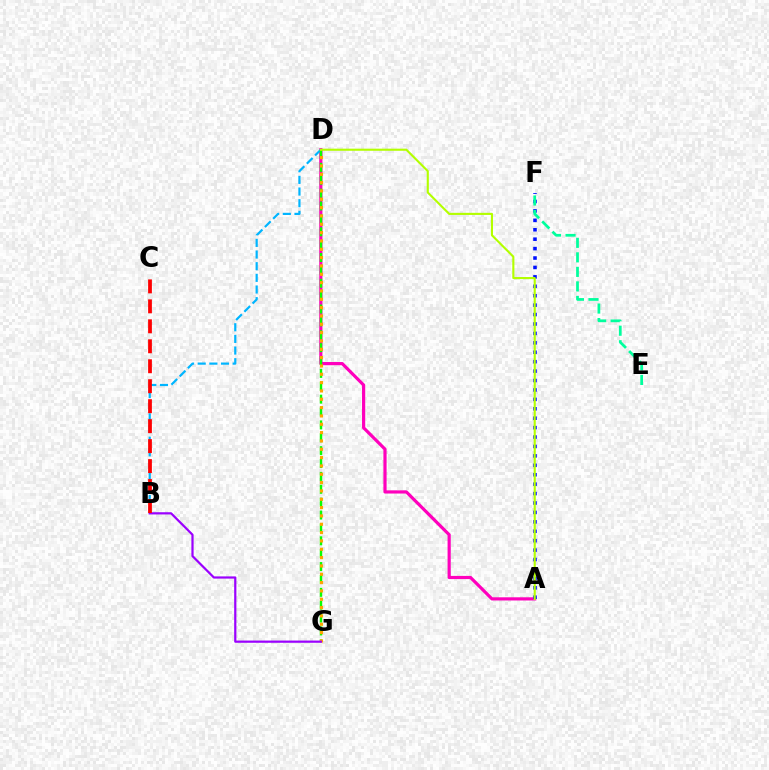{('A', 'D'): [{'color': '#ff00bd', 'line_style': 'solid', 'thickness': 2.29}, {'color': '#b3ff00', 'line_style': 'solid', 'thickness': 1.52}], ('A', 'F'): [{'color': '#0010ff', 'line_style': 'dotted', 'thickness': 2.56}], ('B', 'D'): [{'color': '#00b5ff', 'line_style': 'dashed', 'thickness': 1.58}], ('D', 'G'): [{'color': '#08ff00', 'line_style': 'dashed', 'thickness': 1.75}, {'color': '#ffa500', 'line_style': 'dotted', 'thickness': 2.26}], ('E', 'F'): [{'color': '#00ff9d', 'line_style': 'dashed', 'thickness': 1.97}], ('B', 'G'): [{'color': '#9b00ff', 'line_style': 'solid', 'thickness': 1.59}], ('B', 'C'): [{'color': '#ff0000', 'line_style': 'dashed', 'thickness': 2.71}]}